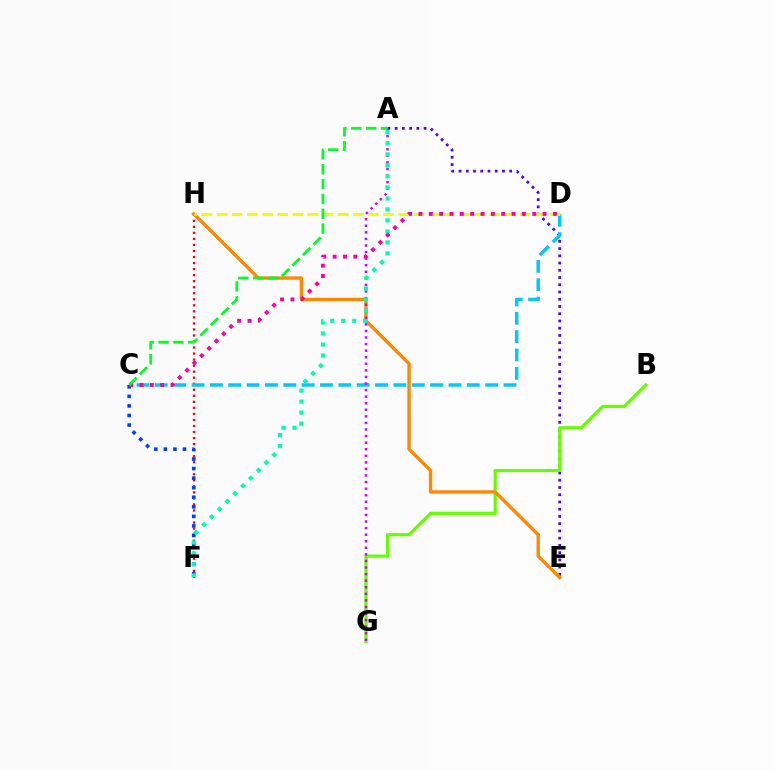{('F', 'H'): [{'color': '#ff0000', 'line_style': 'dotted', 'thickness': 1.64}], ('A', 'E'): [{'color': '#4f00ff', 'line_style': 'dotted', 'thickness': 1.97}], ('B', 'G'): [{'color': '#66ff00', 'line_style': 'solid', 'thickness': 2.3}], ('E', 'H'): [{'color': '#ff8800', 'line_style': 'solid', 'thickness': 2.42}], ('C', 'D'): [{'color': '#00c7ff', 'line_style': 'dashed', 'thickness': 2.49}, {'color': '#ff00a0', 'line_style': 'dotted', 'thickness': 2.81}], ('C', 'F'): [{'color': '#003fff', 'line_style': 'dotted', 'thickness': 2.6}], ('A', 'G'): [{'color': '#d600ff', 'line_style': 'dotted', 'thickness': 1.79}], ('D', 'H'): [{'color': '#eeff00', 'line_style': 'dashed', 'thickness': 2.06}], ('A', 'F'): [{'color': '#00ffaf', 'line_style': 'dotted', 'thickness': 2.99}], ('A', 'C'): [{'color': '#00ff27', 'line_style': 'dashed', 'thickness': 2.02}]}